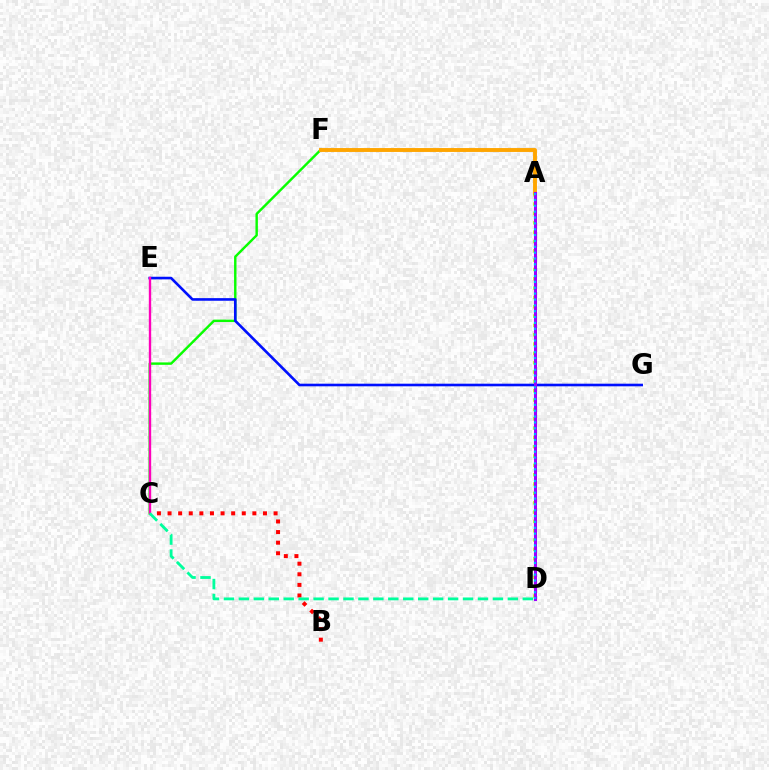{('A', 'D'): [{'color': '#b3ff00', 'line_style': 'dotted', 'thickness': 2.54}, {'color': '#9b00ff', 'line_style': 'solid', 'thickness': 2.19}, {'color': '#00b5ff', 'line_style': 'dotted', 'thickness': 1.59}], ('C', 'F'): [{'color': '#08ff00', 'line_style': 'solid', 'thickness': 1.74}], ('E', 'G'): [{'color': '#0010ff', 'line_style': 'solid', 'thickness': 1.88}], ('B', 'C'): [{'color': '#ff0000', 'line_style': 'dotted', 'thickness': 2.88}], ('A', 'F'): [{'color': '#ffa500', 'line_style': 'solid', 'thickness': 2.81}], ('C', 'E'): [{'color': '#ff00bd', 'line_style': 'solid', 'thickness': 1.71}], ('C', 'D'): [{'color': '#00ff9d', 'line_style': 'dashed', 'thickness': 2.03}]}